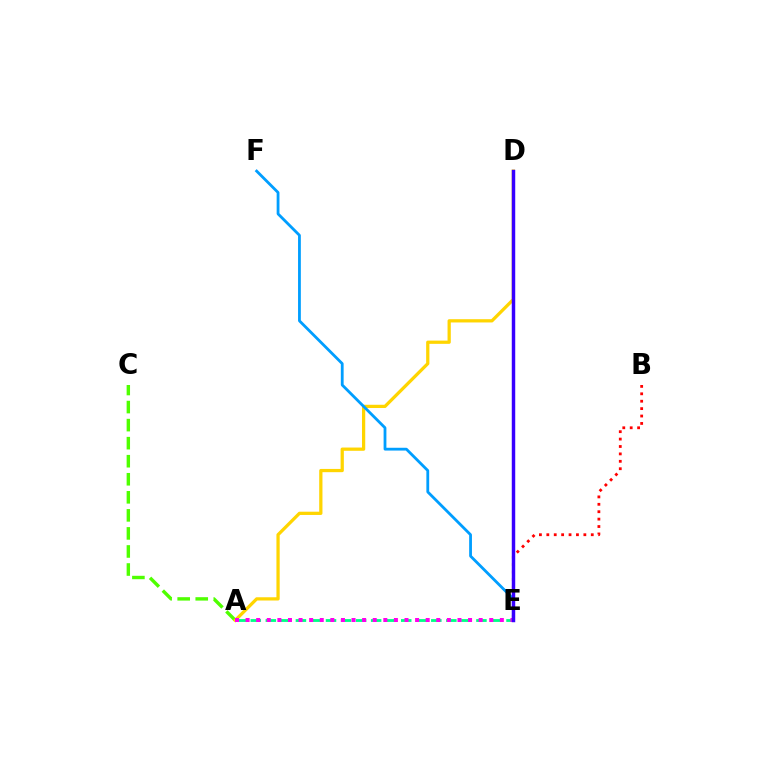{('A', 'C'): [{'color': '#4fff00', 'line_style': 'dashed', 'thickness': 2.45}], ('A', 'E'): [{'color': '#00ff86', 'line_style': 'dashed', 'thickness': 2.04}, {'color': '#ff00ed', 'line_style': 'dotted', 'thickness': 2.88}], ('A', 'D'): [{'color': '#ffd500', 'line_style': 'solid', 'thickness': 2.34}], ('B', 'E'): [{'color': '#ff0000', 'line_style': 'dotted', 'thickness': 2.01}], ('E', 'F'): [{'color': '#009eff', 'line_style': 'solid', 'thickness': 2.01}], ('D', 'E'): [{'color': '#3700ff', 'line_style': 'solid', 'thickness': 2.48}]}